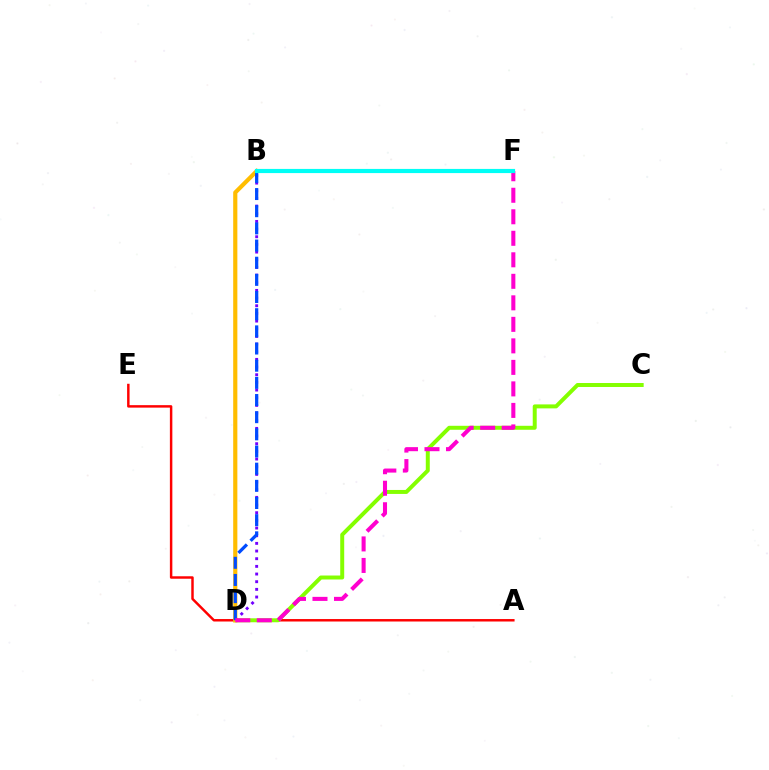{('B', 'F'): [{'color': '#00ff39', 'line_style': 'solid', 'thickness': 1.85}, {'color': '#00fff6', 'line_style': 'solid', 'thickness': 3.0}], ('A', 'E'): [{'color': '#ff0000', 'line_style': 'solid', 'thickness': 1.77}], ('C', 'D'): [{'color': '#84ff00', 'line_style': 'solid', 'thickness': 2.86}], ('B', 'D'): [{'color': '#7200ff', 'line_style': 'dotted', 'thickness': 2.08}, {'color': '#ffbd00', 'line_style': 'solid', 'thickness': 3.0}, {'color': '#004bff', 'line_style': 'dashed', 'thickness': 2.33}], ('D', 'F'): [{'color': '#ff00cf', 'line_style': 'dashed', 'thickness': 2.92}]}